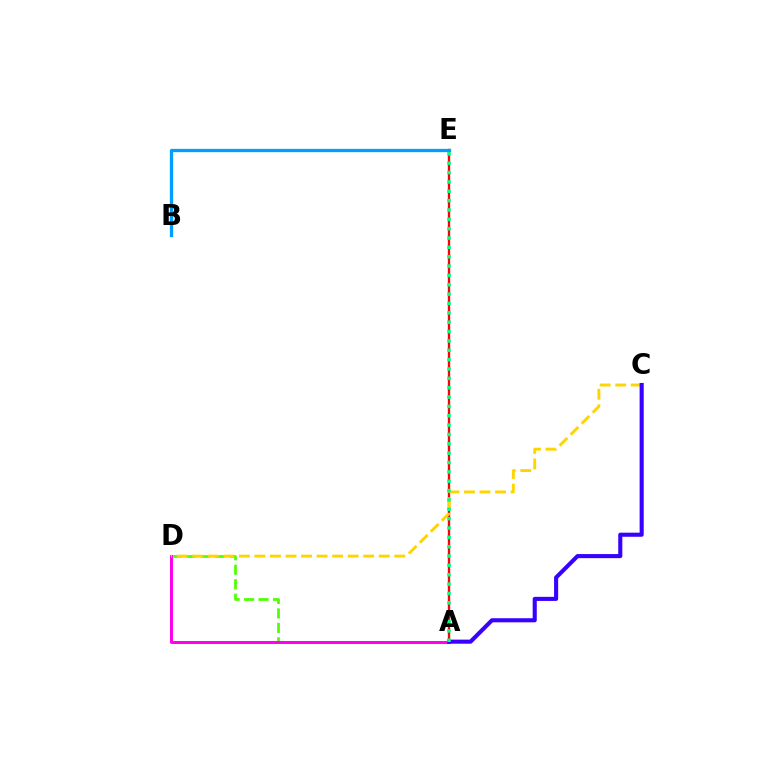{('A', 'D'): [{'color': '#4fff00', 'line_style': 'dashed', 'thickness': 1.96}, {'color': '#ff00ed', 'line_style': 'solid', 'thickness': 2.13}], ('A', 'E'): [{'color': '#ff0000', 'line_style': 'solid', 'thickness': 1.69}, {'color': '#00ff86', 'line_style': 'dotted', 'thickness': 2.54}], ('C', 'D'): [{'color': '#ffd500', 'line_style': 'dashed', 'thickness': 2.11}], ('A', 'C'): [{'color': '#3700ff', 'line_style': 'solid', 'thickness': 2.95}], ('B', 'E'): [{'color': '#009eff', 'line_style': 'solid', 'thickness': 2.37}]}